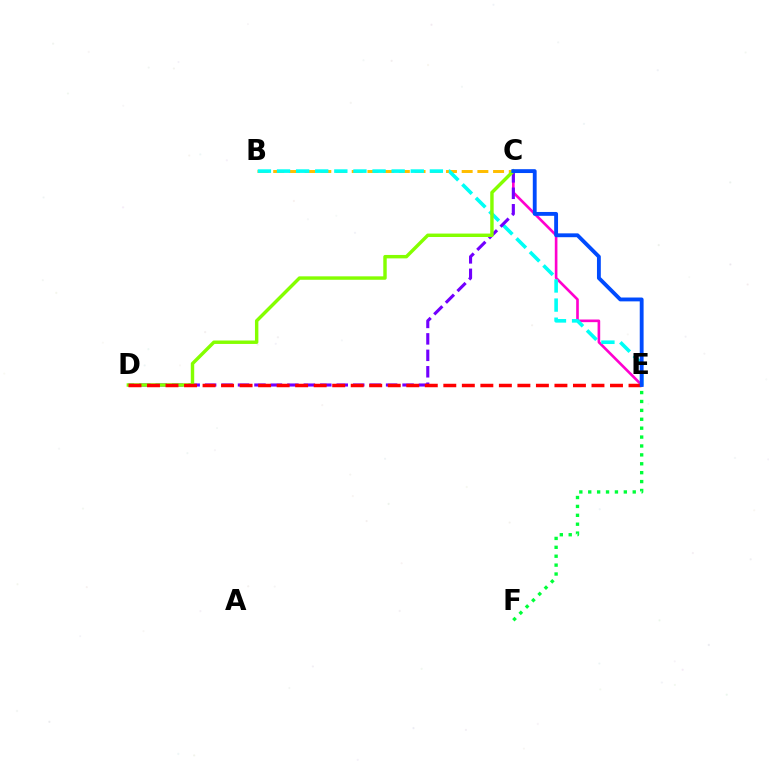{('B', 'C'): [{'color': '#ffbd00', 'line_style': 'dashed', 'thickness': 2.13}], ('C', 'E'): [{'color': '#ff00cf', 'line_style': 'solid', 'thickness': 1.9}, {'color': '#004bff', 'line_style': 'solid', 'thickness': 2.77}], ('B', 'E'): [{'color': '#00fff6', 'line_style': 'dashed', 'thickness': 2.6}], ('C', 'D'): [{'color': '#7200ff', 'line_style': 'dashed', 'thickness': 2.24}, {'color': '#84ff00', 'line_style': 'solid', 'thickness': 2.47}], ('E', 'F'): [{'color': '#00ff39', 'line_style': 'dotted', 'thickness': 2.42}], ('D', 'E'): [{'color': '#ff0000', 'line_style': 'dashed', 'thickness': 2.52}]}